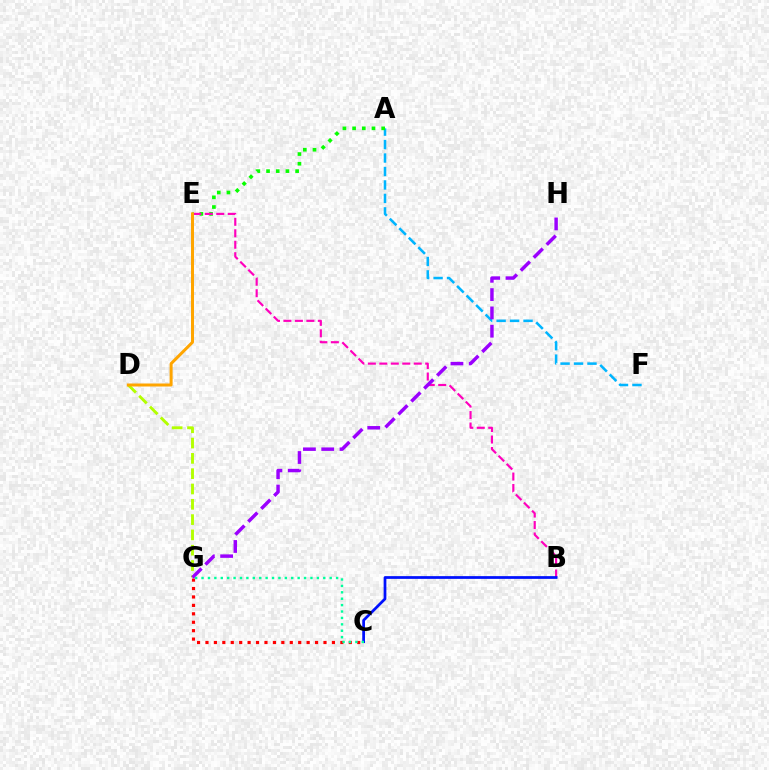{('C', 'G'): [{'color': '#ff0000', 'line_style': 'dotted', 'thickness': 2.29}, {'color': '#00ff9d', 'line_style': 'dotted', 'thickness': 1.74}], ('D', 'G'): [{'color': '#b3ff00', 'line_style': 'dashed', 'thickness': 2.08}], ('A', 'F'): [{'color': '#00b5ff', 'line_style': 'dashed', 'thickness': 1.83}], ('A', 'E'): [{'color': '#08ff00', 'line_style': 'dotted', 'thickness': 2.63}], ('B', 'E'): [{'color': '#ff00bd', 'line_style': 'dashed', 'thickness': 1.56}], ('B', 'C'): [{'color': '#0010ff', 'line_style': 'solid', 'thickness': 1.97}], ('G', 'H'): [{'color': '#9b00ff', 'line_style': 'dashed', 'thickness': 2.49}], ('D', 'E'): [{'color': '#ffa500', 'line_style': 'solid', 'thickness': 2.16}]}